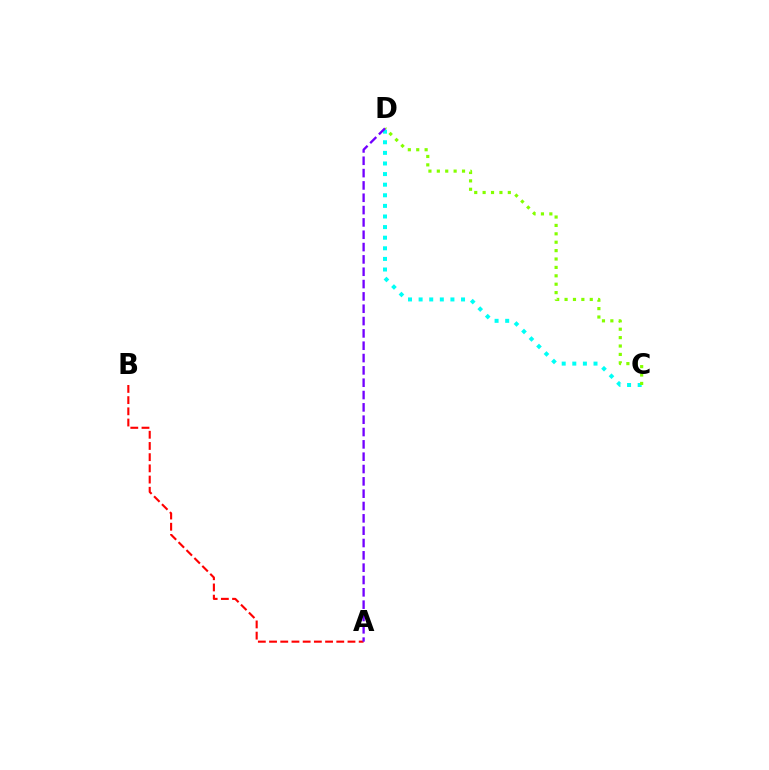{('C', 'D'): [{'color': '#00fff6', 'line_style': 'dotted', 'thickness': 2.88}, {'color': '#84ff00', 'line_style': 'dotted', 'thickness': 2.28}], ('A', 'B'): [{'color': '#ff0000', 'line_style': 'dashed', 'thickness': 1.52}], ('A', 'D'): [{'color': '#7200ff', 'line_style': 'dashed', 'thickness': 1.68}]}